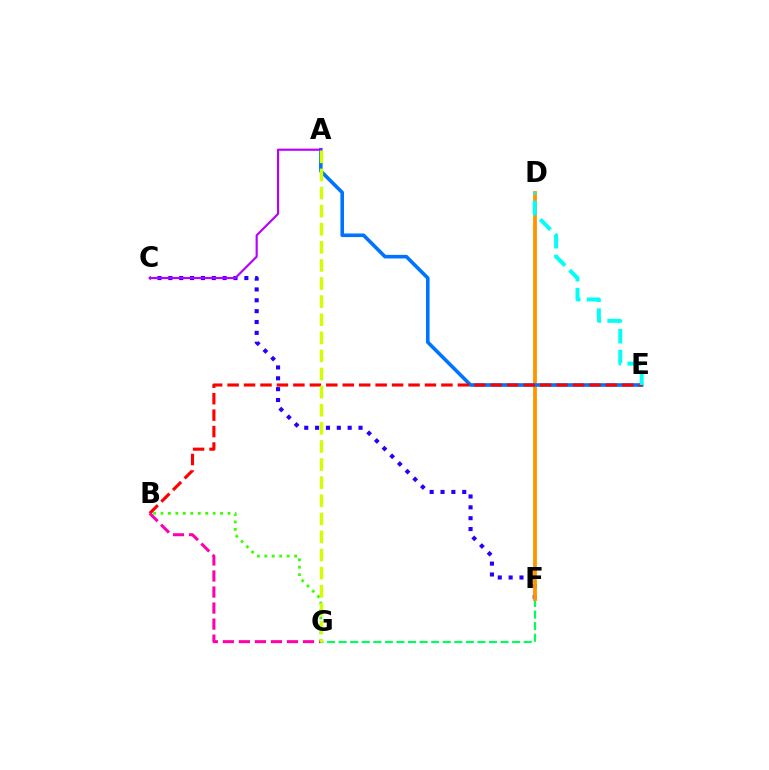{('C', 'F'): [{'color': '#2500ff', 'line_style': 'dotted', 'thickness': 2.95}], ('F', 'G'): [{'color': '#00ff5c', 'line_style': 'dashed', 'thickness': 1.57}], ('D', 'F'): [{'color': '#ff9400', 'line_style': 'solid', 'thickness': 2.73}], ('A', 'E'): [{'color': '#0074ff', 'line_style': 'solid', 'thickness': 2.6}], ('B', 'E'): [{'color': '#ff0000', 'line_style': 'dashed', 'thickness': 2.23}], ('B', 'G'): [{'color': '#ff00ac', 'line_style': 'dashed', 'thickness': 2.18}, {'color': '#3dff00', 'line_style': 'dotted', 'thickness': 2.02}], ('A', 'C'): [{'color': '#b900ff', 'line_style': 'solid', 'thickness': 1.55}], ('A', 'G'): [{'color': '#d1ff00', 'line_style': 'dashed', 'thickness': 2.46}], ('D', 'E'): [{'color': '#00fff6', 'line_style': 'dashed', 'thickness': 2.85}]}